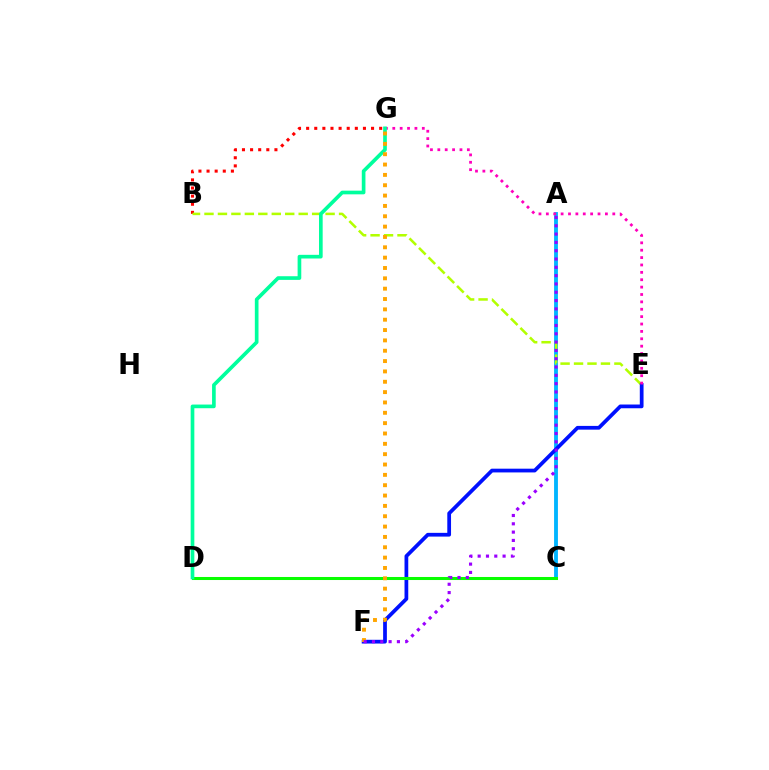{('B', 'G'): [{'color': '#ff0000', 'line_style': 'dotted', 'thickness': 2.2}], ('A', 'C'): [{'color': '#00b5ff', 'line_style': 'solid', 'thickness': 2.77}], ('B', 'E'): [{'color': '#b3ff00', 'line_style': 'dashed', 'thickness': 1.83}], ('E', 'F'): [{'color': '#0010ff', 'line_style': 'solid', 'thickness': 2.69}], ('E', 'G'): [{'color': '#ff00bd', 'line_style': 'dotted', 'thickness': 2.01}], ('C', 'D'): [{'color': '#08ff00', 'line_style': 'solid', 'thickness': 2.19}], ('D', 'G'): [{'color': '#00ff9d', 'line_style': 'solid', 'thickness': 2.64}], ('F', 'G'): [{'color': '#ffa500', 'line_style': 'dotted', 'thickness': 2.81}], ('A', 'F'): [{'color': '#9b00ff', 'line_style': 'dotted', 'thickness': 2.26}]}